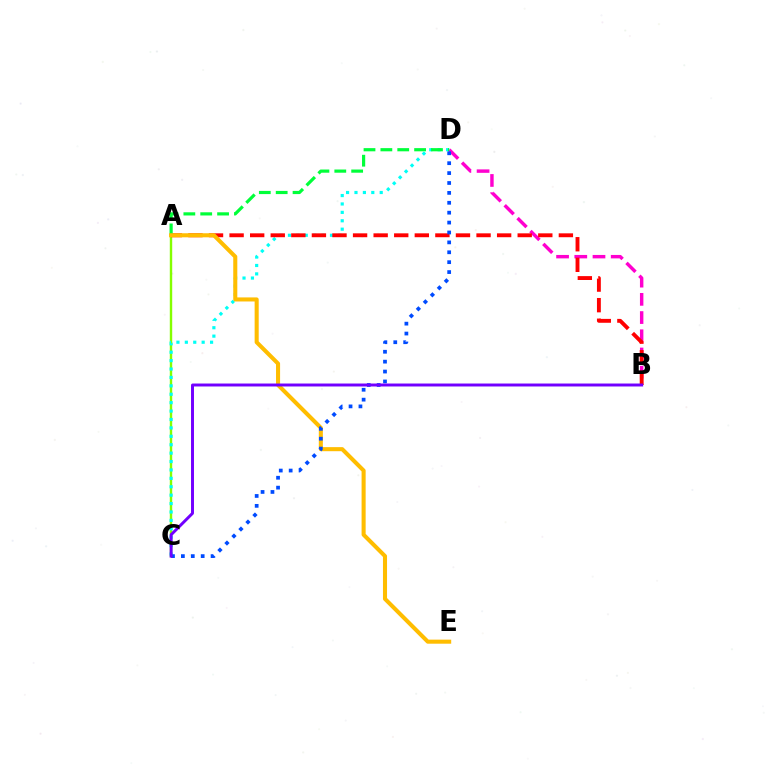{('B', 'D'): [{'color': '#ff00cf', 'line_style': 'dashed', 'thickness': 2.47}], ('A', 'C'): [{'color': '#84ff00', 'line_style': 'solid', 'thickness': 1.73}], ('C', 'D'): [{'color': '#00fff6', 'line_style': 'dotted', 'thickness': 2.28}, {'color': '#004bff', 'line_style': 'dotted', 'thickness': 2.69}], ('A', 'B'): [{'color': '#ff0000', 'line_style': 'dashed', 'thickness': 2.8}], ('A', 'D'): [{'color': '#00ff39', 'line_style': 'dashed', 'thickness': 2.29}], ('A', 'E'): [{'color': '#ffbd00', 'line_style': 'solid', 'thickness': 2.93}], ('B', 'C'): [{'color': '#7200ff', 'line_style': 'solid', 'thickness': 2.13}]}